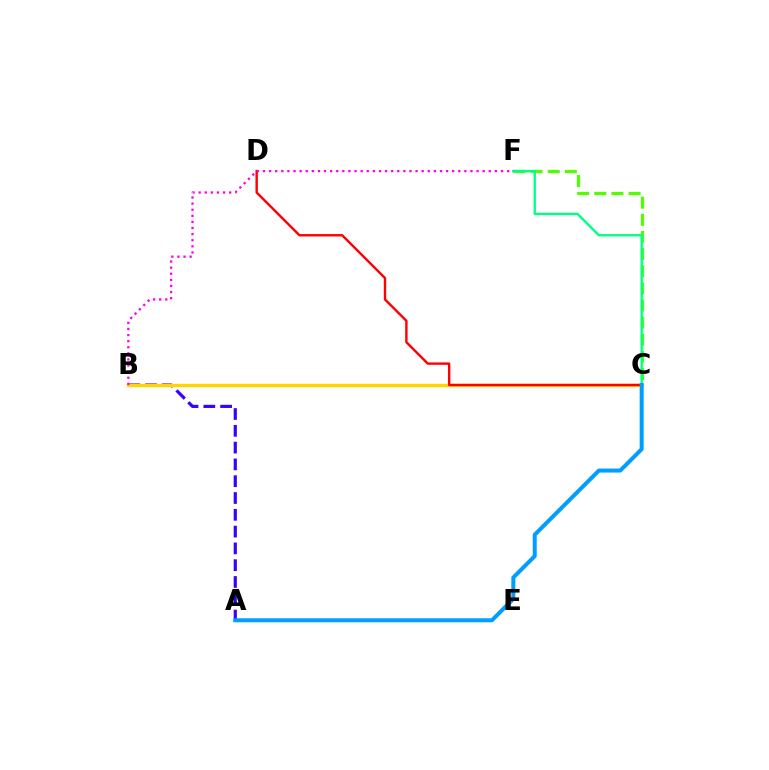{('C', 'F'): [{'color': '#4fff00', 'line_style': 'dashed', 'thickness': 2.33}, {'color': '#00ff86', 'line_style': 'solid', 'thickness': 1.7}], ('A', 'B'): [{'color': '#3700ff', 'line_style': 'dashed', 'thickness': 2.28}], ('B', 'C'): [{'color': '#ffd500', 'line_style': 'solid', 'thickness': 2.44}], ('C', 'D'): [{'color': '#ff0000', 'line_style': 'solid', 'thickness': 1.73}], ('B', 'F'): [{'color': '#ff00ed', 'line_style': 'dotted', 'thickness': 1.66}], ('A', 'C'): [{'color': '#009eff', 'line_style': 'solid', 'thickness': 2.89}]}